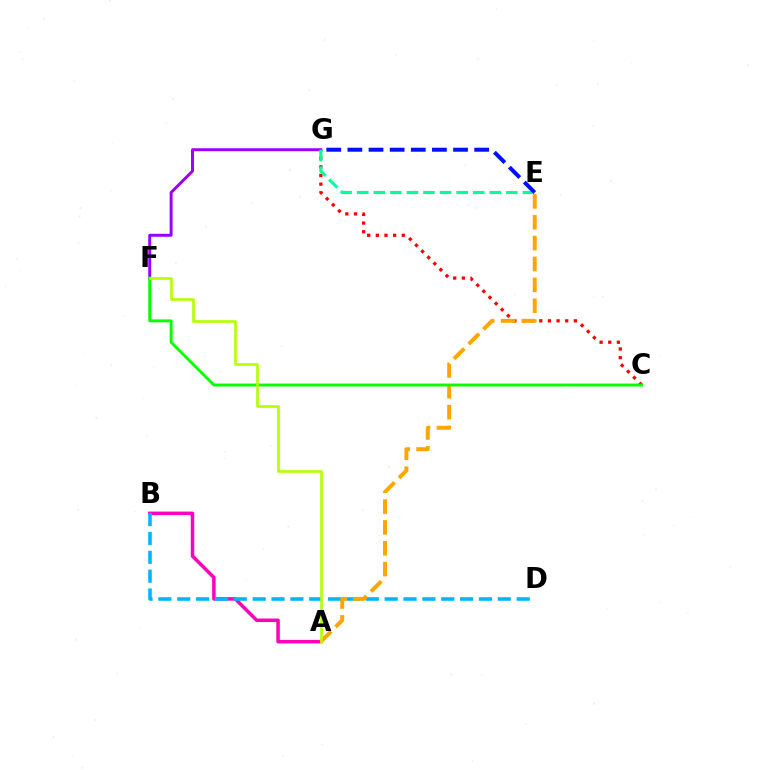{('F', 'G'): [{'color': '#9b00ff', 'line_style': 'solid', 'thickness': 2.13}], ('A', 'B'): [{'color': '#ff00bd', 'line_style': 'solid', 'thickness': 2.52}], ('C', 'G'): [{'color': '#ff0000', 'line_style': 'dotted', 'thickness': 2.35}], ('E', 'G'): [{'color': '#00ff9d', 'line_style': 'dashed', 'thickness': 2.25}, {'color': '#0010ff', 'line_style': 'dashed', 'thickness': 2.87}], ('B', 'D'): [{'color': '#00b5ff', 'line_style': 'dashed', 'thickness': 2.56}], ('A', 'E'): [{'color': '#ffa500', 'line_style': 'dashed', 'thickness': 2.83}], ('C', 'F'): [{'color': '#08ff00', 'line_style': 'solid', 'thickness': 2.08}], ('A', 'F'): [{'color': '#b3ff00', 'line_style': 'solid', 'thickness': 1.89}]}